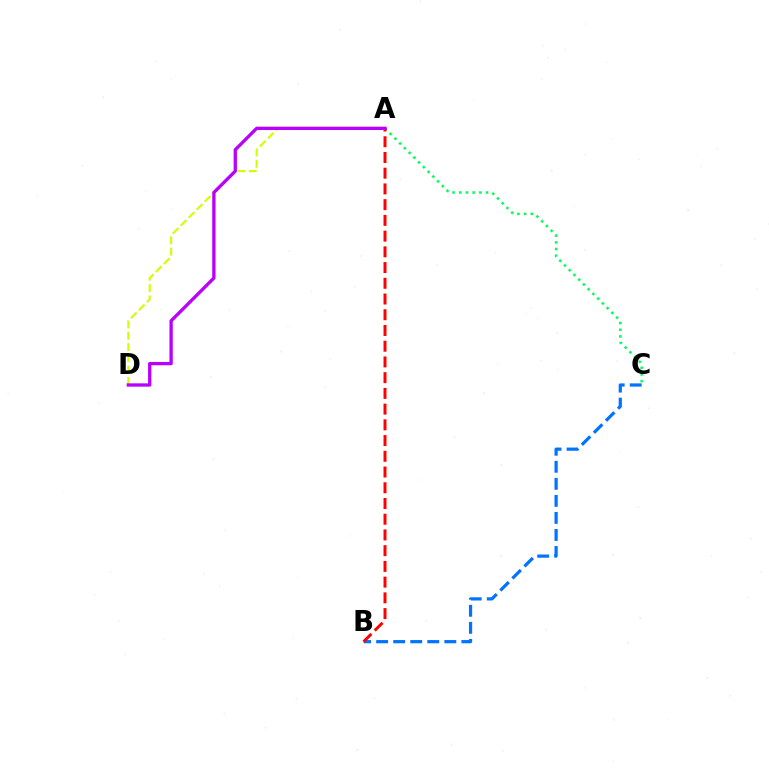{('B', 'C'): [{'color': '#0074ff', 'line_style': 'dashed', 'thickness': 2.32}], ('A', 'D'): [{'color': '#d1ff00', 'line_style': 'dashed', 'thickness': 1.54}, {'color': '#b900ff', 'line_style': 'solid', 'thickness': 2.38}], ('A', 'C'): [{'color': '#00ff5c', 'line_style': 'dotted', 'thickness': 1.82}], ('A', 'B'): [{'color': '#ff0000', 'line_style': 'dashed', 'thickness': 2.14}]}